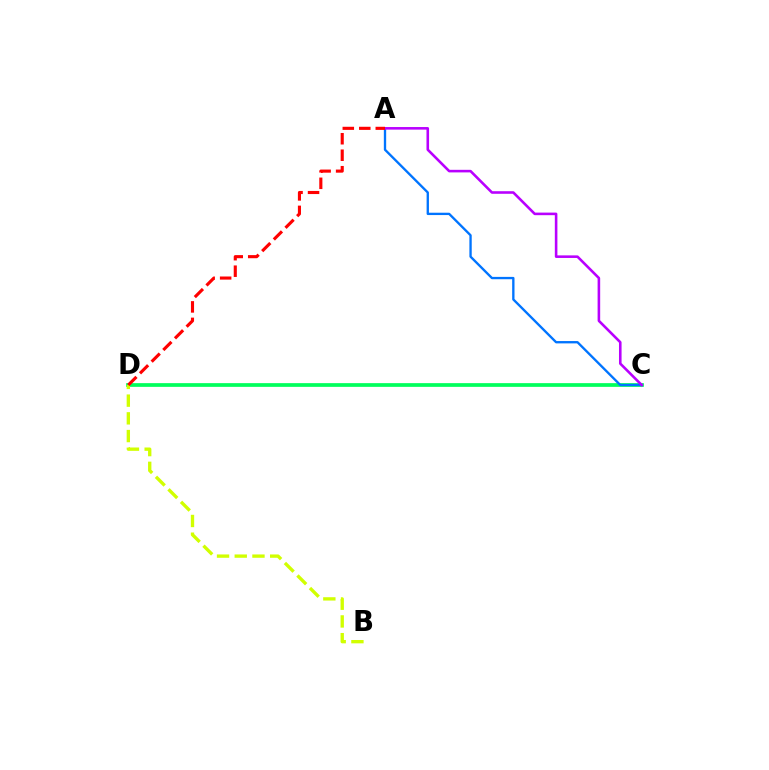{('C', 'D'): [{'color': '#00ff5c', 'line_style': 'solid', 'thickness': 2.67}], ('A', 'C'): [{'color': '#0074ff', 'line_style': 'solid', 'thickness': 1.68}, {'color': '#b900ff', 'line_style': 'solid', 'thickness': 1.86}], ('B', 'D'): [{'color': '#d1ff00', 'line_style': 'dashed', 'thickness': 2.41}], ('A', 'D'): [{'color': '#ff0000', 'line_style': 'dashed', 'thickness': 2.24}]}